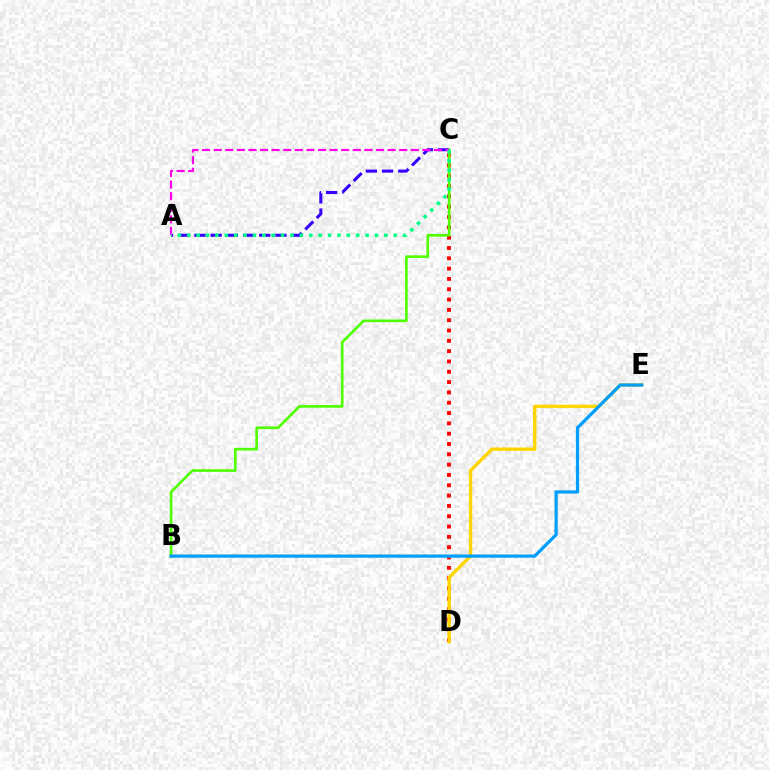{('C', 'D'): [{'color': '#ff0000', 'line_style': 'dotted', 'thickness': 2.8}], ('D', 'E'): [{'color': '#ffd500', 'line_style': 'solid', 'thickness': 2.42}], ('A', 'C'): [{'color': '#3700ff', 'line_style': 'dashed', 'thickness': 2.2}, {'color': '#ff00ed', 'line_style': 'dashed', 'thickness': 1.58}, {'color': '#00ff86', 'line_style': 'dotted', 'thickness': 2.55}], ('B', 'C'): [{'color': '#4fff00', 'line_style': 'solid', 'thickness': 1.91}], ('B', 'E'): [{'color': '#009eff', 'line_style': 'solid', 'thickness': 2.33}]}